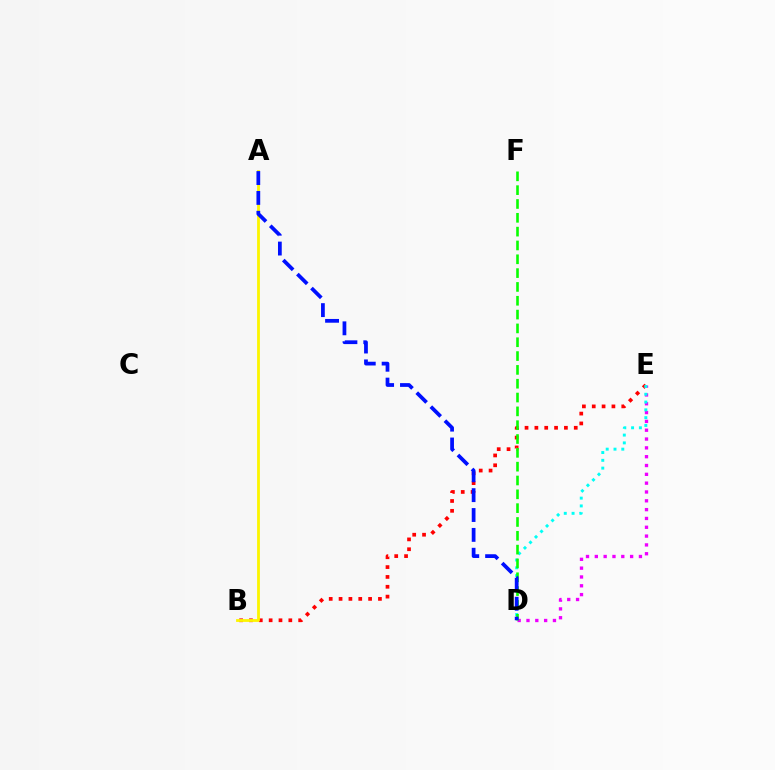{('B', 'E'): [{'color': '#ff0000', 'line_style': 'dotted', 'thickness': 2.67}], ('D', 'E'): [{'color': '#ee00ff', 'line_style': 'dotted', 'thickness': 2.4}, {'color': '#00fff6', 'line_style': 'dotted', 'thickness': 2.12}], ('A', 'B'): [{'color': '#fcf500', 'line_style': 'solid', 'thickness': 2.02}], ('D', 'F'): [{'color': '#08ff00', 'line_style': 'dashed', 'thickness': 1.88}], ('A', 'D'): [{'color': '#0010ff', 'line_style': 'dashed', 'thickness': 2.7}]}